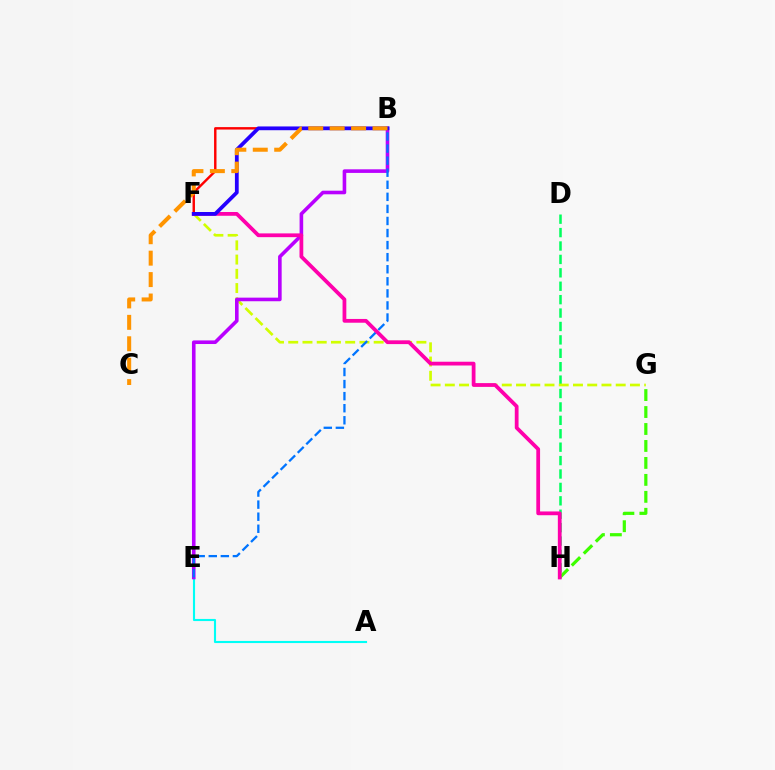{('B', 'F'): [{'color': '#ff0000', 'line_style': 'solid', 'thickness': 1.75}, {'color': '#2500ff', 'line_style': 'solid', 'thickness': 2.72}], ('D', 'H'): [{'color': '#00ff5c', 'line_style': 'dashed', 'thickness': 1.82}], ('G', 'H'): [{'color': '#3dff00', 'line_style': 'dashed', 'thickness': 2.3}], ('F', 'G'): [{'color': '#d1ff00', 'line_style': 'dashed', 'thickness': 1.93}], ('A', 'E'): [{'color': '#00fff6', 'line_style': 'solid', 'thickness': 1.53}], ('B', 'E'): [{'color': '#b900ff', 'line_style': 'solid', 'thickness': 2.59}, {'color': '#0074ff', 'line_style': 'dashed', 'thickness': 1.64}], ('F', 'H'): [{'color': '#ff00ac', 'line_style': 'solid', 'thickness': 2.71}], ('B', 'C'): [{'color': '#ff9400', 'line_style': 'dashed', 'thickness': 2.91}]}